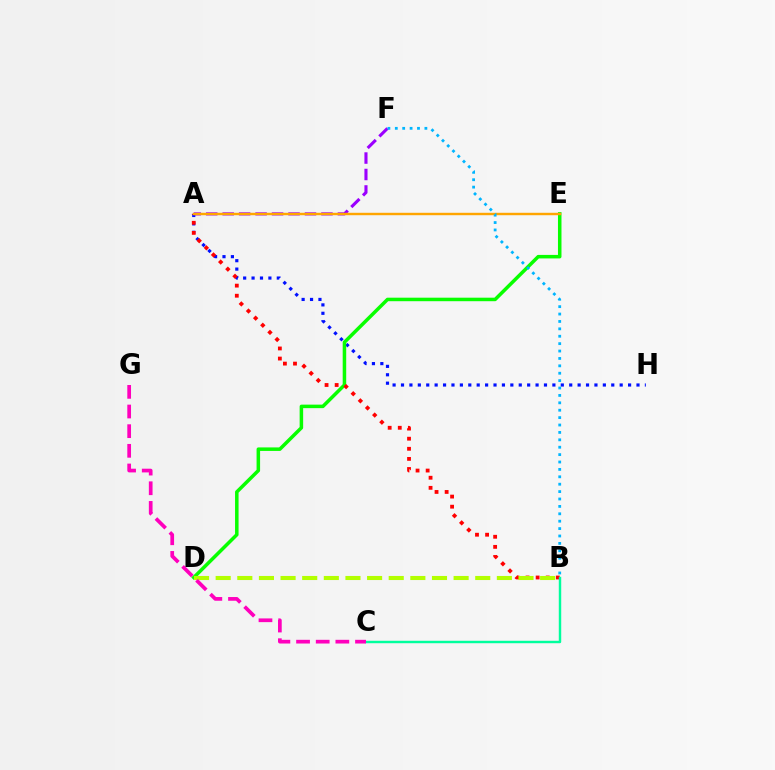{('A', 'H'): [{'color': '#0010ff', 'line_style': 'dotted', 'thickness': 2.29}], ('A', 'F'): [{'color': '#9b00ff', 'line_style': 'dashed', 'thickness': 2.24}], ('D', 'E'): [{'color': '#08ff00', 'line_style': 'solid', 'thickness': 2.53}], ('A', 'B'): [{'color': '#ff0000', 'line_style': 'dotted', 'thickness': 2.74}], ('B', 'D'): [{'color': '#b3ff00', 'line_style': 'dashed', 'thickness': 2.94}], ('A', 'E'): [{'color': '#ffa500', 'line_style': 'solid', 'thickness': 1.74}], ('B', 'C'): [{'color': '#00ff9d', 'line_style': 'solid', 'thickness': 1.75}], ('C', 'G'): [{'color': '#ff00bd', 'line_style': 'dashed', 'thickness': 2.67}], ('B', 'F'): [{'color': '#00b5ff', 'line_style': 'dotted', 'thickness': 2.01}]}